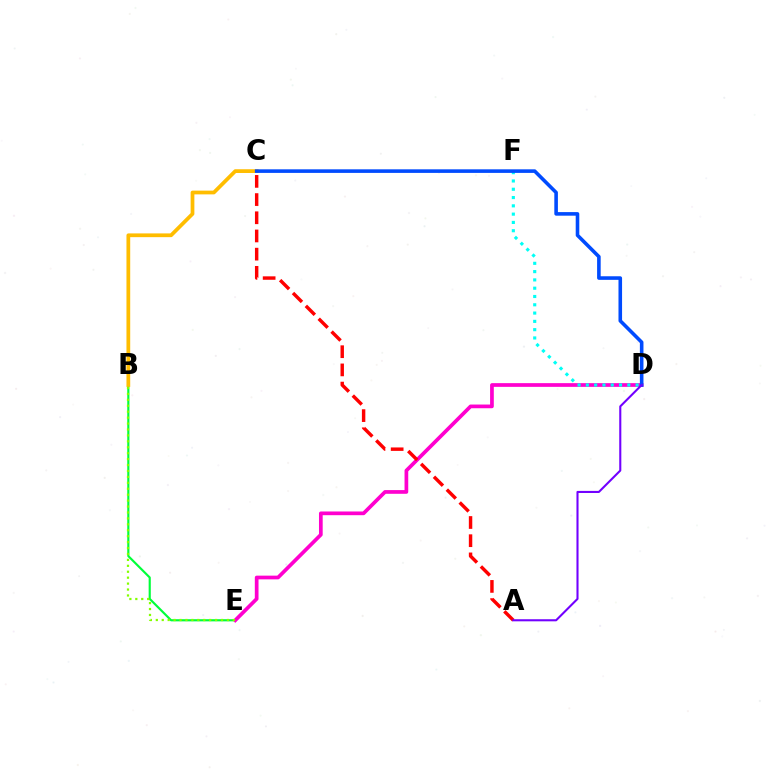{('B', 'E'): [{'color': '#00ff39', 'line_style': 'solid', 'thickness': 1.55}, {'color': '#84ff00', 'line_style': 'dotted', 'thickness': 1.61}], ('B', 'C'): [{'color': '#ffbd00', 'line_style': 'solid', 'thickness': 2.7}], ('D', 'E'): [{'color': '#ff00cf', 'line_style': 'solid', 'thickness': 2.67}], ('D', 'F'): [{'color': '#00fff6', 'line_style': 'dotted', 'thickness': 2.25}], ('C', 'D'): [{'color': '#004bff', 'line_style': 'solid', 'thickness': 2.58}], ('A', 'C'): [{'color': '#ff0000', 'line_style': 'dashed', 'thickness': 2.47}], ('A', 'D'): [{'color': '#7200ff', 'line_style': 'solid', 'thickness': 1.5}]}